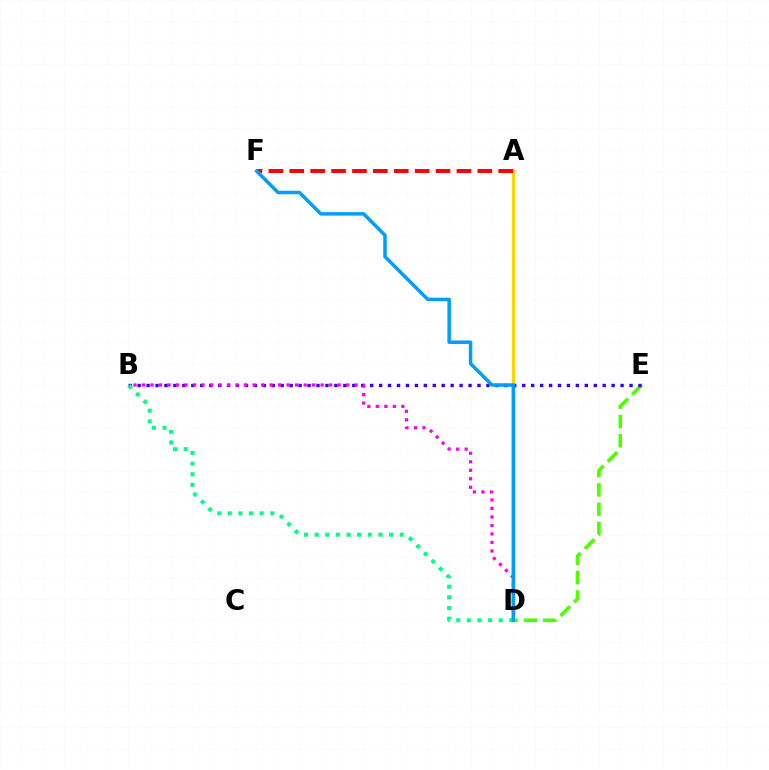{('A', 'D'): [{'color': '#ffd500', 'line_style': 'solid', 'thickness': 2.36}], ('D', 'E'): [{'color': '#4fff00', 'line_style': 'dashed', 'thickness': 2.62}], ('B', 'E'): [{'color': '#3700ff', 'line_style': 'dotted', 'thickness': 2.43}], ('B', 'D'): [{'color': '#00ff86', 'line_style': 'dotted', 'thickness': 2.89}, {'color': '#ff00ed', 'line_style': 'dotted', 'thickness': 2.31}], ('A', 'F'): [{'color': '#ff0000', 'line_style': 'dashed', 'thickness': 2.84}], ('D', 'F'): [{'color': '#009eff', 'line_style': 'solid', 'thickness': 2.51}]}